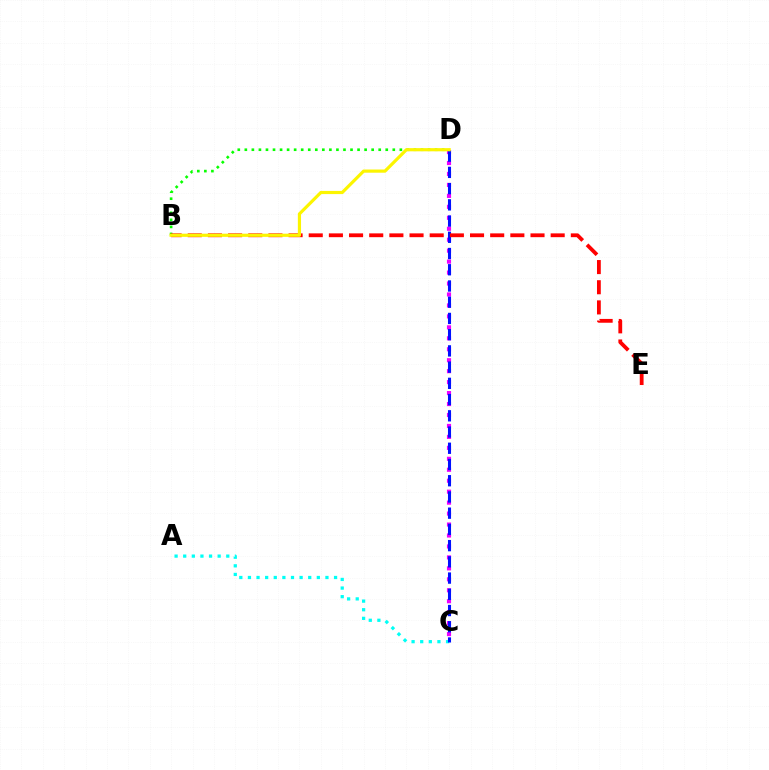{('C', 'D'): [{'color': '#ee00ff', 'line_style': 'dotted', 'thickness': 2.98}, {'color': '#0010ff', 'line_style': 'dashed', 'thickness': 2.2}], ('A', 'C'): [{'color': '#00fff6', 'line_style': 'dotted', 'thickness': 2.34}], ('B', 'D'): [{'color': '#08ff00', 'line_style': 'dotted', 'thickness': 1.91}, {'color': '#fcf500', 'line_style': 'solid', 'thickness': 2.29}], ('B', 'E'): [{'color': '#ff0000', 'line_style': 'dashed', 'thickness': 2.74}]}